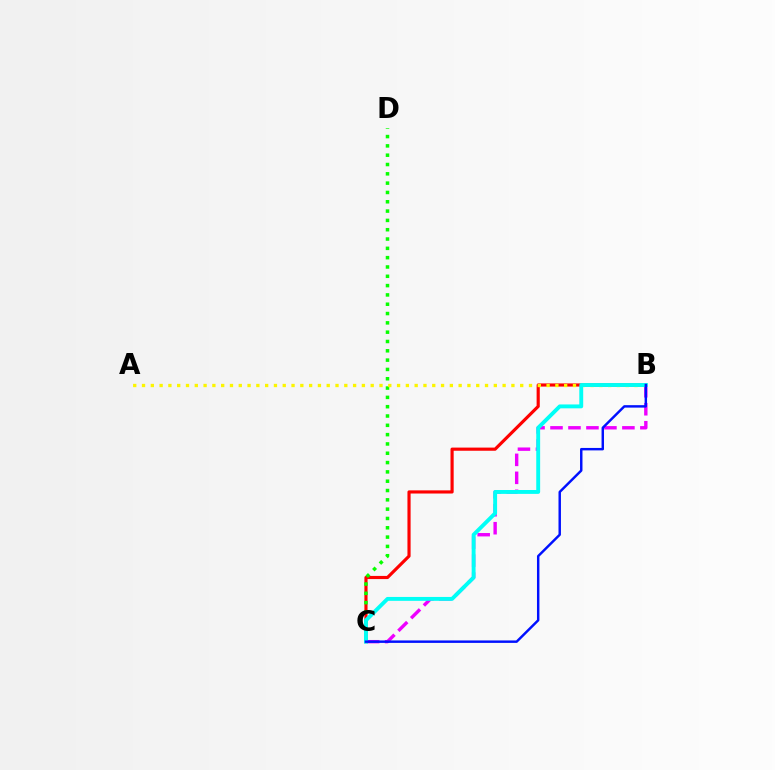{('B', 'C'): [{'color': '#ff0000', 'line_style': 'solid', 'thickness': 2.27}, {'color': '#ee00ff', 'line_style': 'dashed', 'thickness': 2.44}, {'color': '#00fff6', 'line_style': 'solid', 'thickness': 2.8}, {'color': '#0010ff', 'line_style': 'solid', 'thickness': 1.76}], ('C', 'D'): [{'color': '#08ff00', 'line_style': 'dotted', 'thickness': 2.53}], ('A', 'B'): [{'color': '#fcf500', 'line_style': 'dotted', 'thickness': 2.39}]}